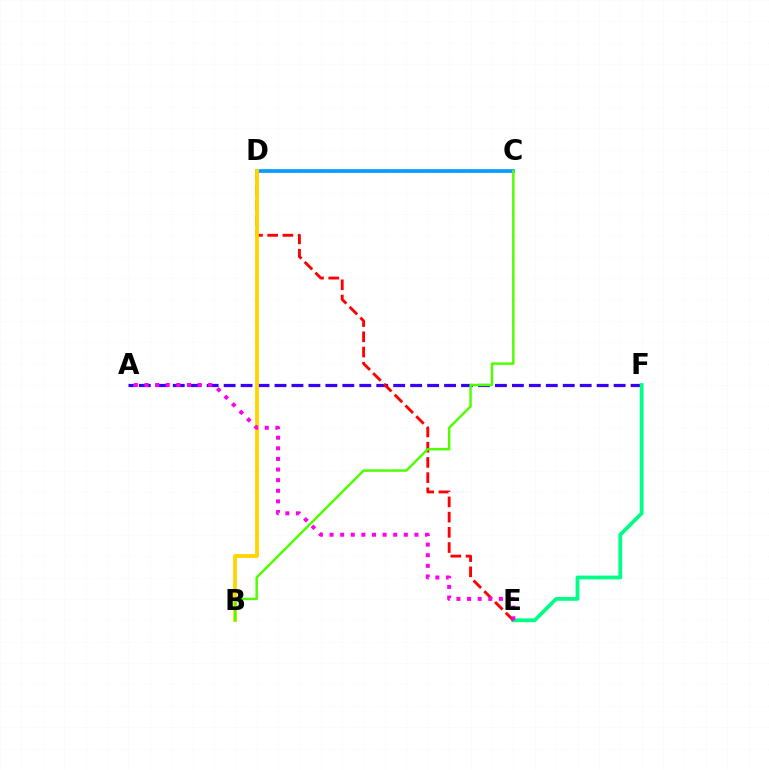{('A', 'F'): [{'color': '#3700ff', 'line_style': 'dashed', 'thickness': 2.3}], ('E', 'F'): [{'color': '#00ff86', 'line_style': 'solid', 'thickness': 2.75}], ('C', 'D'): [{'color': '#009eff', 'line_style': 'solid', 'thickness': 2.67}], ('D', 'E'): [{'color': '#ff0000', 'line_style': 'dashed', 'thickness': 2.07}], ('B', 'D'): [{'color': '#ffd500', 'line_style': 'solid', 'thickness': 2.75}], ('B', 'C'): [{'color': '#4fff00', 'line_style': 'solid', 'thickness': 1.77}], ('A', 'E'): [{'color': '#ff00ed', 'line_style': 'dotted', 'thickness': 2.88}]}